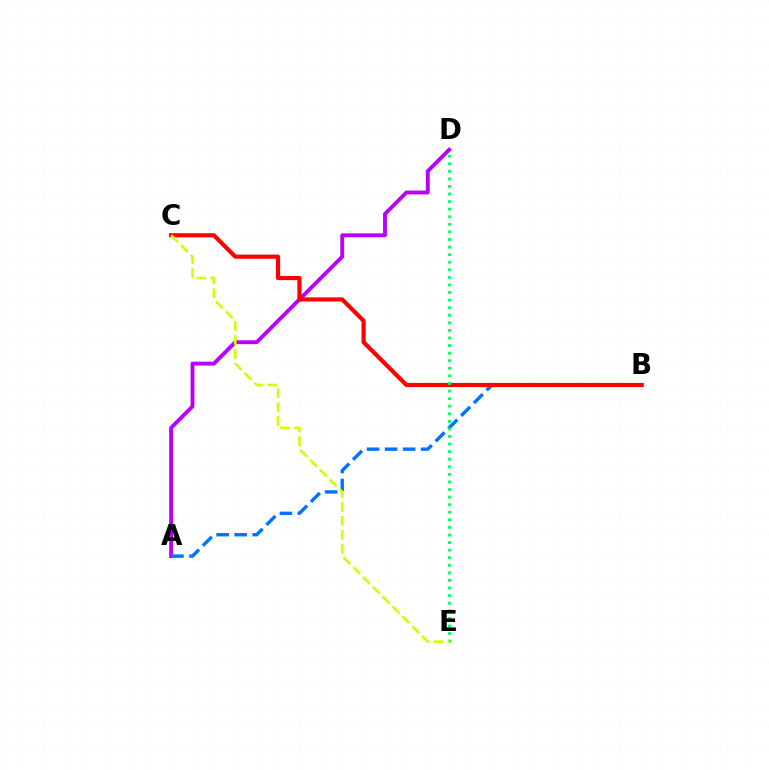{('A', 'D'): [{'color': '#b900ff', 'line_style': 'solid', 'thickness': 2.8}], ('A', 'B'): [{'color': '#0074ff', 'line_style': 'dashed', 'thickness': 2.45}], ('B', 'C'): [{'color': '#ff0000', 'line_style': 'solid', 'thickness': 2.99}], ('D', 'E'): [{'color': '#00ff5c', 'line_style': 'dotted', 'thickness': 2.06}], ('C', 'E'): [{'color': '#d1ff00', 'line_style': 'dashed', 'thickness': 1.89}]}